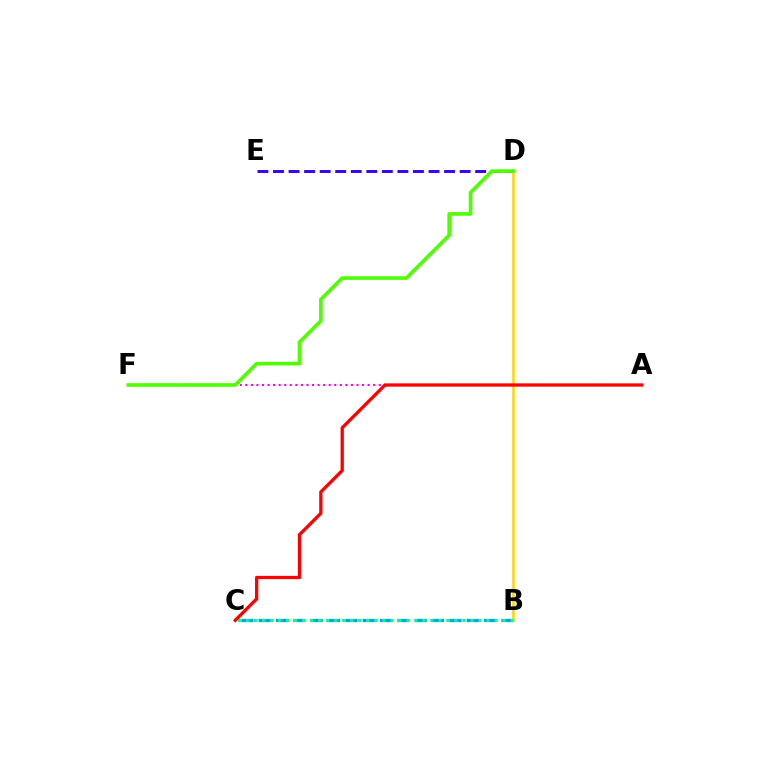{('A', 'F'): [{'color': '#ff00ed', 'line_style': 'dotted', 'thickness': 1.51}], ('B', 'C'): [{'color': '#009eff', 'line_style': 'dashed', 'thickness': 2.36}, {'color': '#00ff86', 'line_style': 'dotted', 'thickness': 2.18}], ('B', 'D'): [{'color': '#ffd500', 'line_style': 'solid', 'thickness': 1.8}], ('D', 'E'): [{'color': '#3700ff', 'line_style': 'dashed', 'thickness': 2.11}], ('A', 'C'): [{'color': '#ff0000', 'line_style': 'solid', 'thickness': 2.36}], ('D', 'F'): [{'color': '#4fff00', 'line_style': 'solid', 'thickness': 2.61}]}